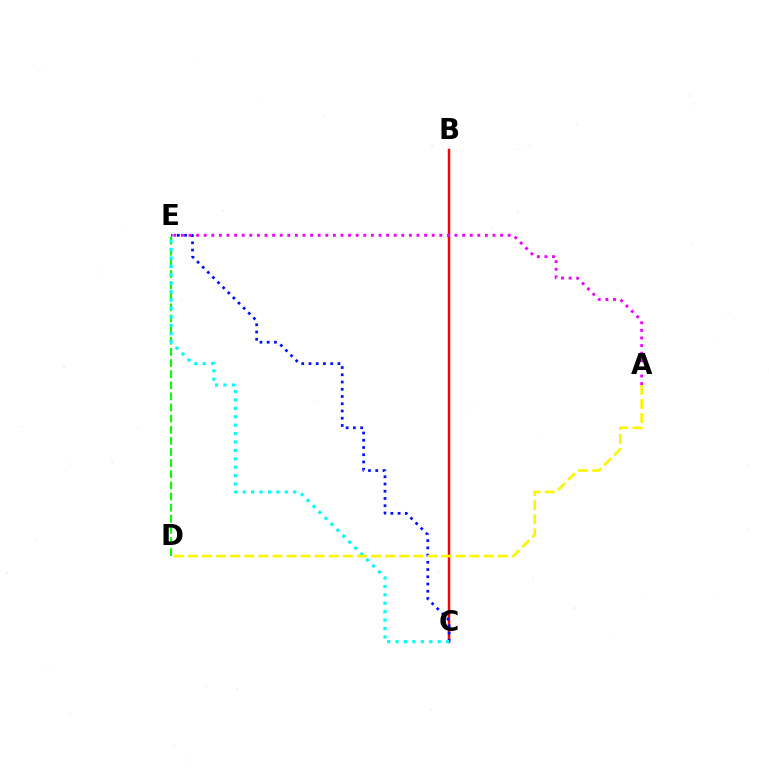{('B', 'C'): [{'color': '#ff0000', 'line_style': 'solid', 'thickness': 1.79}], ('C', 'E'): [{'color': '#0010ff', 'line_style': 'dotted', 'thickness': 1.97}, {'color': '#00fff6', 'line_style': 'dotted', 'thickness': 2.29}], ('D', 'E'): [{'color': '#08ff00', 'line_style': 'dashed', 'thickness': 1.51}], ('A', 'E'): [{'color': '#ee00ff', 'line_style': 'dotted', 'thickness': 2.06}], ('A', 'D'): [{'color': '#fcf500', 'line_style': 'dashed', 'thickness': 1.91}]}